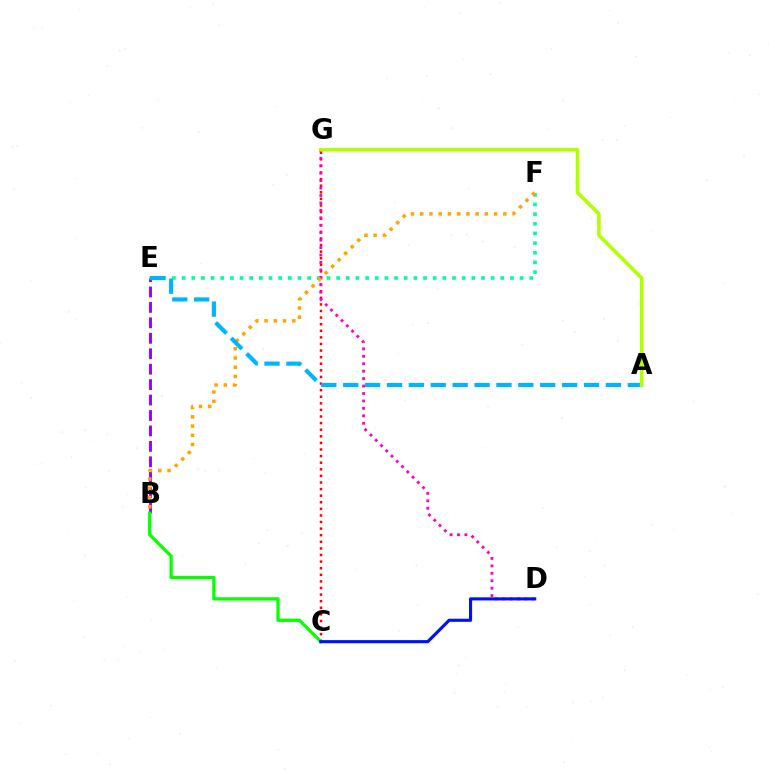{('C', 'G'): [{'color': '#ff0000', 'line_style': 'dotted', 'thickness': 1.79}], ('E', 'F'): [{'color': '#00ff9d', 'line_style': 'dotted', 'thickness': 2.62}], ('B', 'E'): [{'color': '#9b00ff', 'line_style': 'dashed', 'thickness': 2.1}], ('D', 'G'): [{'color': '#ff00bd', 'line_style': 'dotted', 'thickness': 2.02}], ('B', 'F'): [{'color': '#ffa500', 'line_style': 'dotted', 'thickness': 2.51}], ('B', 'C'): [{'color': '#08ff00', 'line_style': 'solid', 'thickness': 2.35}], ('C', 'D'): [{'color': '#0010ff', 'line_style': 'solid', 'thickness': 2.24}], ('A', 'E'): [{'color': '#00b5ff', 'line_style': 'dashed', 'thickness': 2.97}], ('A', 'G'): [{'color': '#b3ff00', 'line_style': 'solid', 'thickness': 2.58}]}